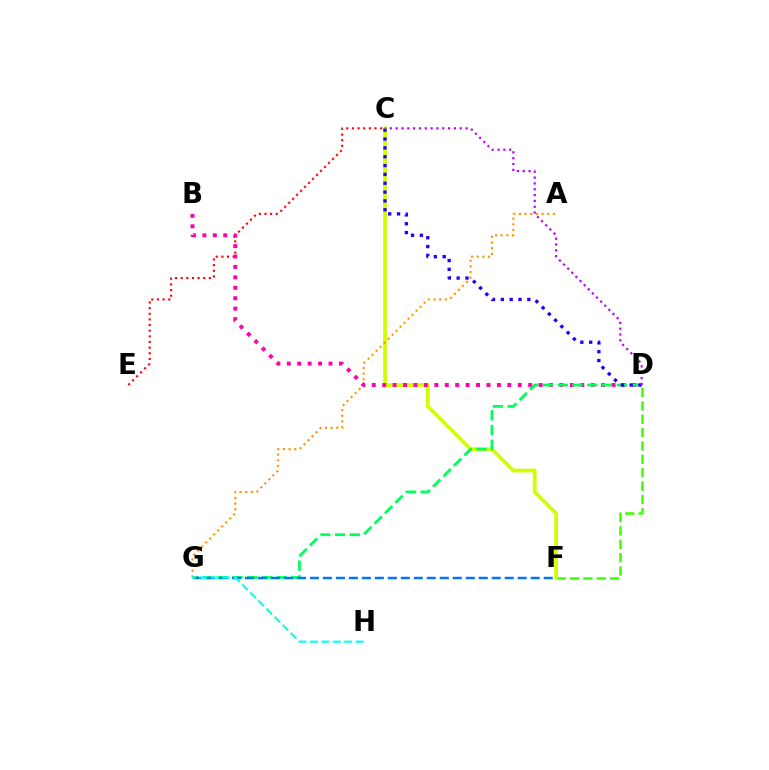{('D', 'F'): [{'color': '#3dff00', 'line_style': 'dashed', 'thickness': 1.82}], ('C', 'E'): [{'color': '#ff0000', 'line_style': 'dotted', 'thickness': 1.53}], ('C', 'F'): [{'color': '#d1ff00', 'line_style': 'solid', 'thickness': 2.69}], ('A', 'G'): [{'color': '#ff9400', 'line_style': 'dotted', 'thickness': 1.54}], ('B', 'D'): [{'color': '#ff00ac', 'line_style': 'dotted', 'thickness': 2.83}], ('D', 'G'): [{'color': '#00ff5c', 'line_style': 'dashed', 'thickness': 2.0}], ('C', 'D'): [{'color': '#2500ff', 'line_style': 'dotted', 'thickness': 2.4}, {'color': '#b900ff', 'line_style': 'dotted', 'thickness': 1.58}], ('F', 'G'): [{'color': '#0074ff', 'line_style': 'dashed', 'thickness': 1.76}], ('G', 'H'): [{'color': '#00fff6', 'line_style': 'dashed', 'thickness': 1.55}]}